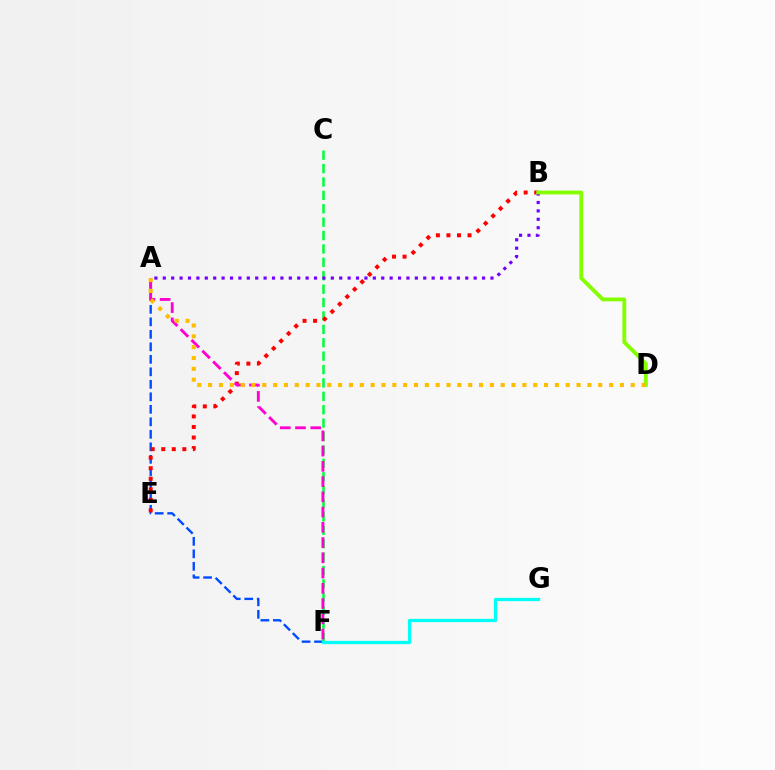{('A', 'F'): [{'color': '#004bff', 'line_style': 'dashed', 'thickness': 1.7}, {'color': '#ff00cf', 'line_style': 'dashed', 'thickness': 2.07}], ('C', 'F'): [{'color': '#00ff39', 'line_style': 'dashed', 'thickness': 1.82}], ('B', 'E'): [{'color': '#ff0000', 'line_style': 'dotted', 'thickness': 2.86}], ('F', 'G'): [{'color': '#00fff6', 'line_style': 'solid', 'thickness': 2.37}], ('A', 'B'): [{'color': '#7200ff', 'line_style': 'dotted', 'thickness': 2.28}], ('B', 'D'): [{'color': '#84ff00', 'line_style': 'solid', 'thickness': 2.77}], ('A', 'D'): [{'color': '#ffbd00', 'line_style': 'dotted', 'thickness': 2.94}]}